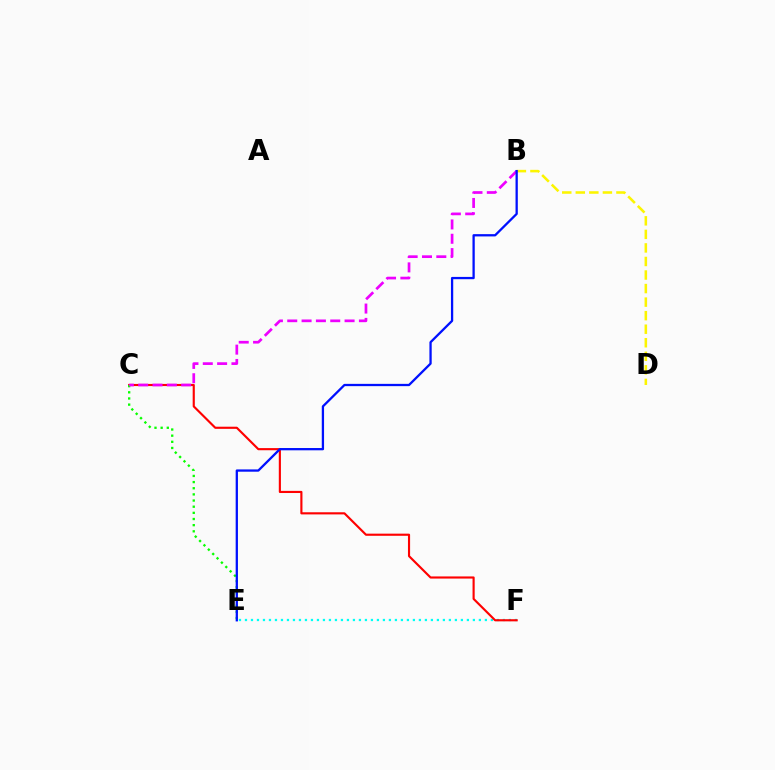{('E', 'F'): [{'color': '#00fff6', 'line_style': 'dotted', 'thickness': 1.63}], ('C', 'F'): [{'color': '#ff0000', 'line_style': 'solid', 'thickness': 1.54}], ('C', 'E'): [{'color': '#08ff00', 'line_style': 'dotted', 'thickness': 1.67}], ('B', 'D'): [{'color': '#fcf500', 'line_style': 'dashed', 'thickness': 1.84}], ('B', 'C'): [{'color': '#ee00ff', 'line_style': 'dashed', 'thickness': 1.95}], ('B', 'E'): [{'color': '#0010ff', 'line_style': 'solid', 'thickness': 1.65}]}